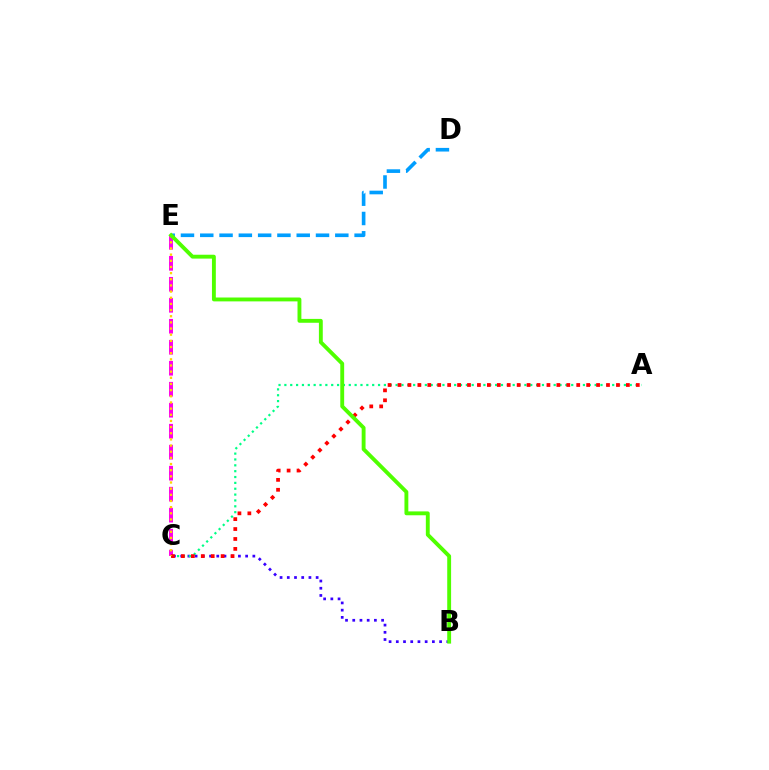{('B', 'C'): [{'color': '#3700ff', 'line_style': 'dotted', 'thickness': 1.96}], ('A', 'C'): [{'color': '#00ff86', 'line_style': 'dotted', 'thickness': 1.59}, {'color': '#ff0000', 'line_style': 'dotted', 'thickness': 2.7}], ('C', 'E'): [{'color': '#ff00ed', 'line_style': 'dashed', 'thickness': 2.85}, {'color': '#ffd500', 'line_style': 'dotted', 'thickness': 1.67}], ('D', 'E'): [{'color': '#009eff', 'line_style': 'dashed', 'thickness': 2.62}], ('B', 'E'): [{'color': '#4fff00', 'line_style': 'solid', 'thickness': 2.79}]}